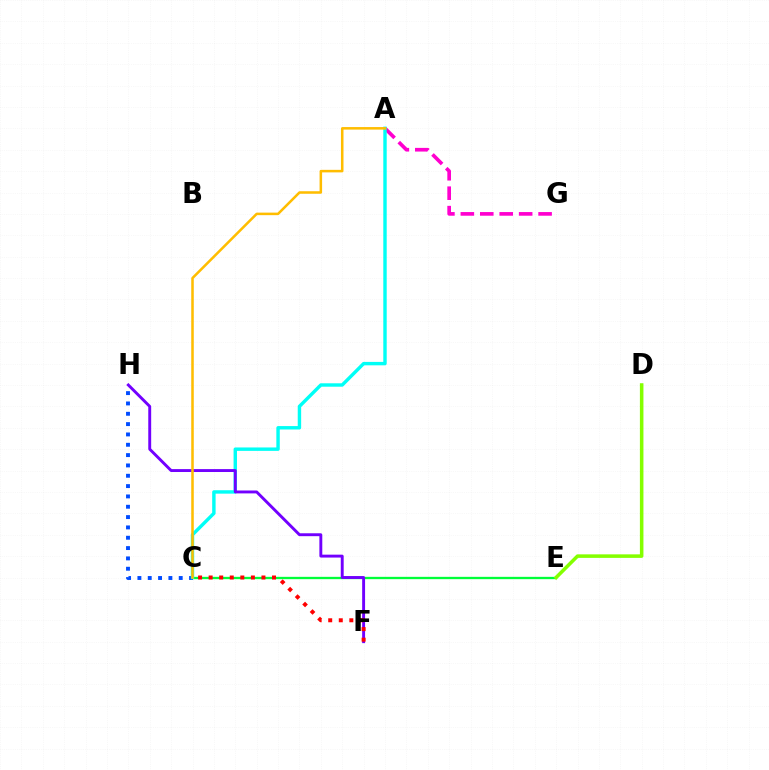{('C', 'E'): [{'color': '#00ff39', 'line_style': 'solid', 'thickness': 1.66}], ('C', 'H'): [{'color': '#004bff', 'line_style': 'dotted', 'thickness': 2.81}], ('D', 'E'): [{'color': '#84ff00', 'line_style': 'solid', 'thickness': 2.55}], ('A', 'G'): [{'color': '#ff00cf', 'line_style': 'dashed', 'thickness': 2.64}], ('A', 'C'): [{'color': '#00fff6', 'line_style': 'solid', 'thickness': 2.46}, {'color': '#ffbd00', 'line_style': 'solid', 'thickness': 1.82}], ('F', 'H'): [{'color': '#7200ff', 'line_style': 'solid', 'thickness': 2.09}], ('C', 'F'): [{'color': '#ff0000', 'line_style': 'dotted', 'thickness': 2.87}]}